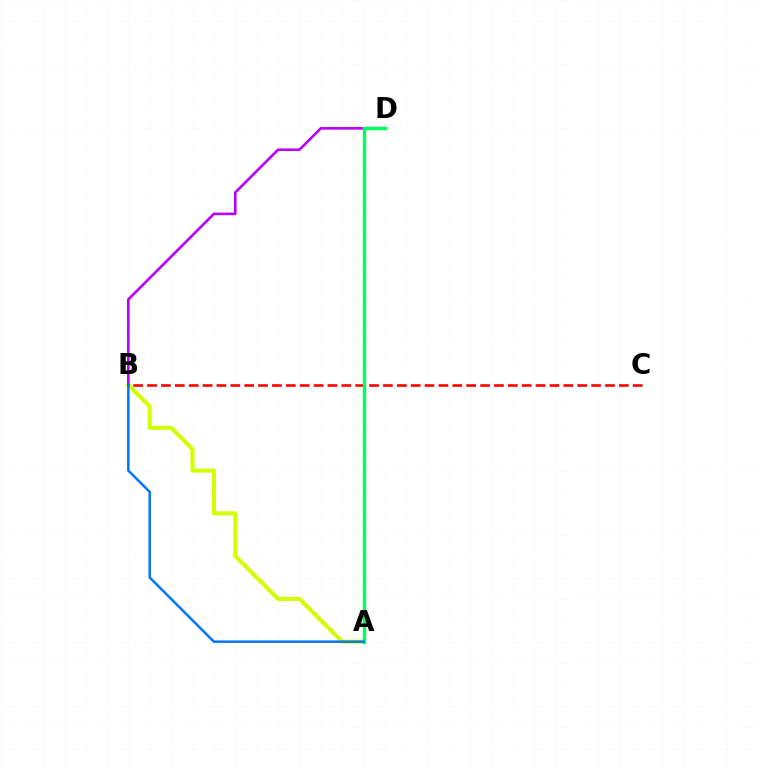{('A', 'B'): [{'color': '#d1ff00', 'line_style': 'solid', 'thickness': 2.93}, {'color': '#0074ff', 'line_style': 'solid', 'thickness': 1.79}], ('B', 'C'): [{'color': '#ff0000', 'line_style': 'dashed', 'thickness': 1.88}], ('B', 'D'): [{'color': '#b900ff', 'line_style': 'solid', 'thickness': 1.88}], ('A', 'D'): [{'color': '#00ff5c', 'line_style': 'solid', 'thickness': 2.47}]}